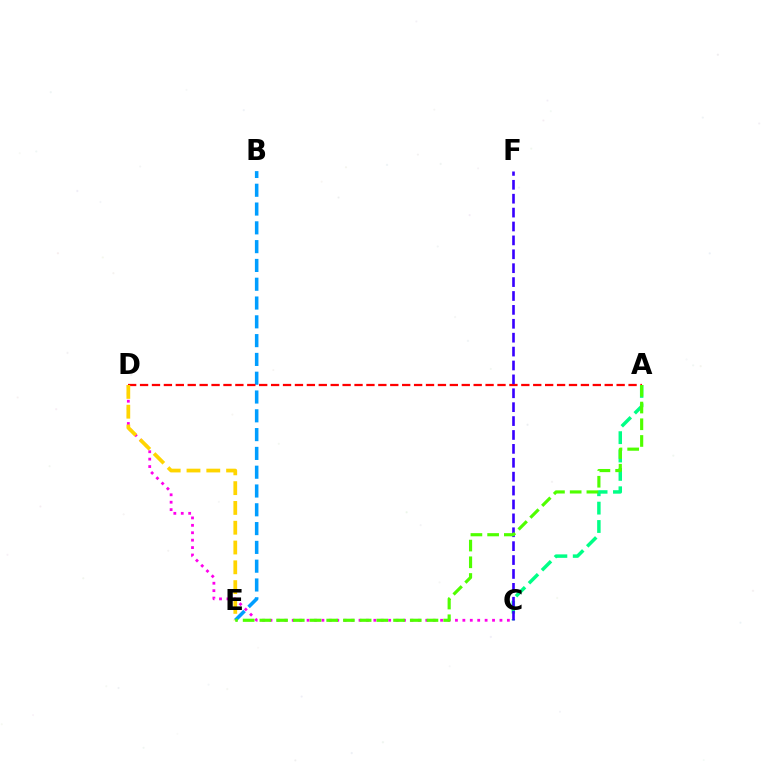{('B', 'E'): [{'color': '#009eff', 'line_style': 'dashed', 'thickness': 2.55}], ('C', 'D'): [{'color': '#ff00ed', 'line_style': 'dotted', 'thickness': 2.02}], ('A', 'C'): [{'color': '#00ff86', 'line_style': 'dashed', 'thickness': 2.5}], ('A', 'D'): [{'color': '#ff0000', 'line_style': 'dashed', 'thickness': 1.62}], ('C', 'F'): [{'color': '#3700ff', 'line_style': 'dashed', 'thickness': 1.89}], ('D', 'E'): [{'color': '#ffd500', 'line_style': 'dashed', 'thickness': 2.69}], ('A', 'E'): [{'color': '#4fff00', 'line_style': 'dashed', 'thickness': 2.27}]}